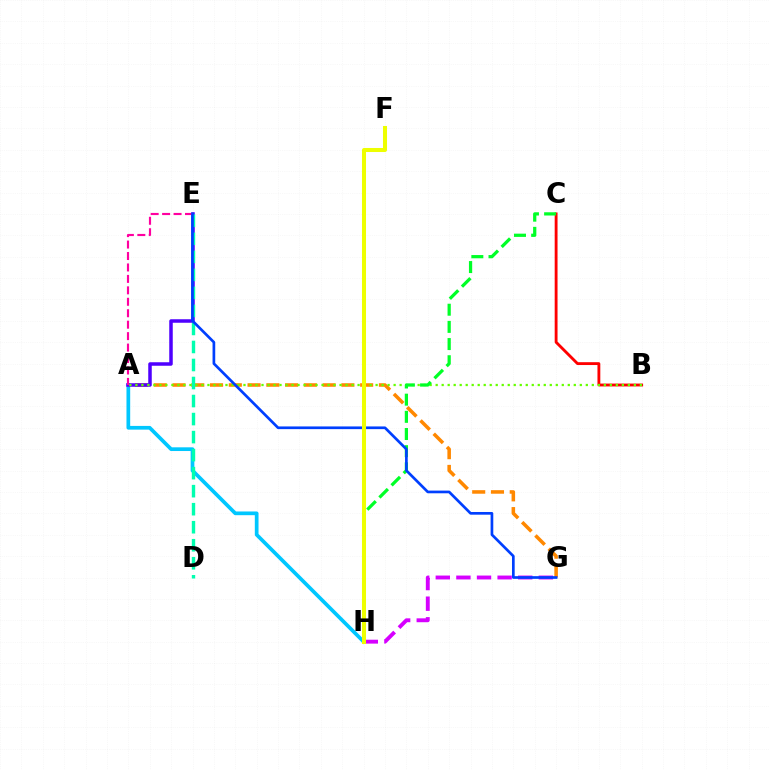{('A', 'H'): [{'color': '#00c7ff', 'line_style': 'solid', 'thickness': 2.67}], ('B', 'C'): [{'color': '#ff0000', 'line_style': 'solid', 'thickness': 2.05}], ('A', 'G'): [{'color': '#ff8800', 'line_style': 'dashed', 'thickness': 2.55}], ('A', 'E'): [{'color': '#4f00ff', 'line_style': 'solid', 'thickness': 2.52}, {'color': '#ff00a0', 'line_style': 'dashed', 'thickness': 1.55}], ('A', 'B'): [{'color': '#66ff00', 'line_style': 'dotted', 'thickness': 1.63}], ('D', 'E'): [{'color': '#00ffaf', 'line_style': 'dashed', 'thickness': 2.45}], ('C', 'H'): [{'color': '#00ff27', 'line_style': 'dashed', 'thickness': 2.33}], ('G', 'H'): [{'color': '#d600ff', 'line_style': 'dashed', 'thickness': 2.8}], ('E', 'G'): [{'color': '#003fff', 'line_style': 'solid', 'thickness': 1.94}], ('F', 'H'): [{'color': '#eeff00', 'line_style': 'solid', 'thickness': 2.9}]}